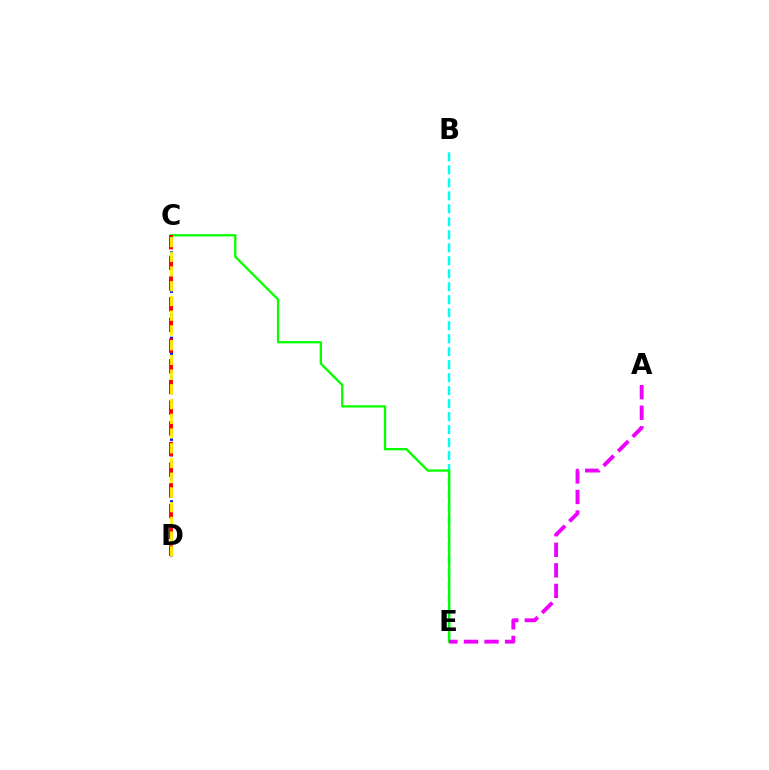{('C', 'D'): [{'color': '#0010ff', 'line_style': 'dotted', 'thickness': 2.12}, {'color': '#ff0000', 'line_style': 'dashed', 'thickness': 2.81}, {'color': '#fcf500', 'line_style': 'dashed', 'thickness': 2.0}], ('B', 'E'): [{'color': '#00fff6', 'line_style': 'dashed', 'thickness': 1.76}], ('C', 'E'): [{'color': '#08ff00', 'line_style': 'solid', 'thickness': 1.67}], ('A', 'E'): [{'color': '#ee00ff', 'line_style': 'dashed', 'thickness': 2.79}]}